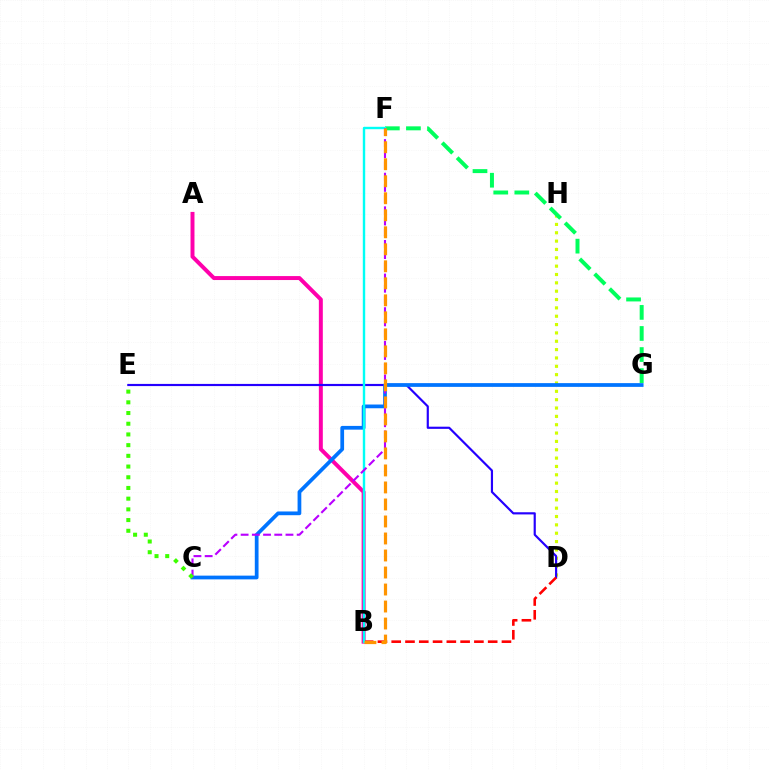{('D', 'H'): [{'color': '#d1ff00', 'line_style': 'dotted', 'thickness': 2.27}], ('A', 'B'): [{'color': '#ff00ac', 'line_style': 'solid', 'thickness': 2.85}], ('D', 'E'): [{'color': '#2500ff', 'line_style': 'solid', 'thickness': 1.56}], ('F', 'G'): [{'color': '#00ff5c', 'line_style': 'dashed', 'thickness': 2.86}], ('B', 'D'): [{'color': '#ff0000', 'line_style': 'dashed', 'thickness': 1.87}], ('C', 'G'): [{'color': '#0074ff', 'line_style': 'solid', 'thickness': 2.69}], ('B', 'F'): [{'color': '#00fff6', 'line_style': 'solid', 'thickness': 1.74}, {'color': '#ff9400', 'line_style': 'dashed', 'thickness': 2.31}], ('C', 'F'): [{'color': '#b900ff', 'line_style': 'dashed', 'thickness': 1.52}], ('C', 'E'): [{'color': '#3dff00', 'line_style': 'dotted', 'thickness': 2.91}]}